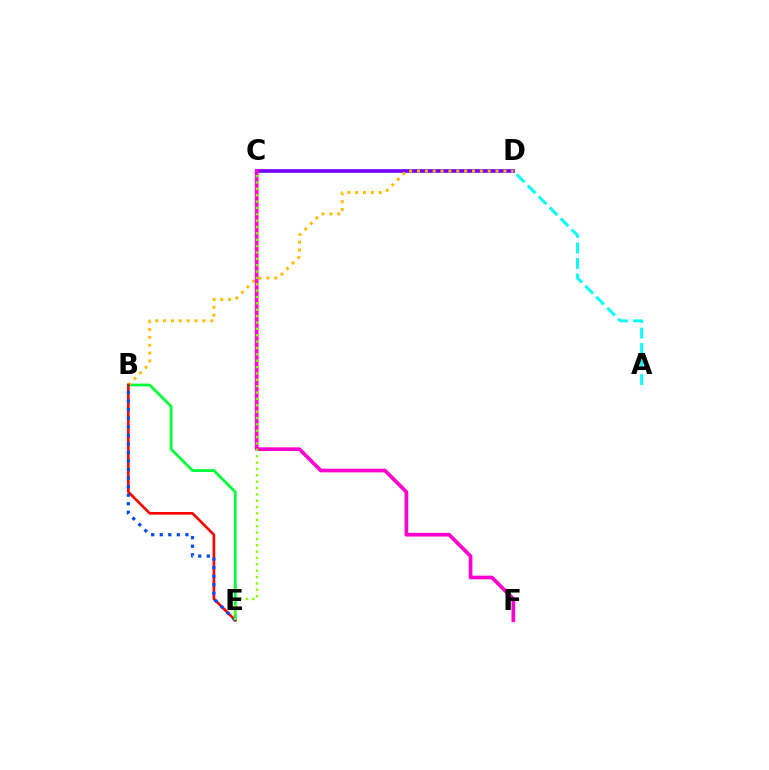{('B', 'E'): [{'color': '#00ff39', 'line_style': 'solid', 'thickness': 2.01}, {'color': '#ff0000', 'line_style': 'solid', 'thickness': 1.91}, {'color': '#004bff', 'line_style': 'dotted', 'thickness': 2.32}], ('C', 'D'): [{'color': '#7200ff', 'line_style': 'solid', 'thickness': 2.63}], ('B', 'D'): [{'color': '#ffbd00', 'line_style': 'dotted', 'thickness': 2.13}], ('C', 'F'): [{'color': '#ff00cf', 'line_style': 'solid', 'thickness': 2.66}], ('A', 'D'): [{'color': '#00fff6', 'line_style': 'dashed', 'thickness': 2.11}], ('C', 'E'): [{'color': '#84ff00', 'line_style': 'dotted', 'thickness': 1.73}]}